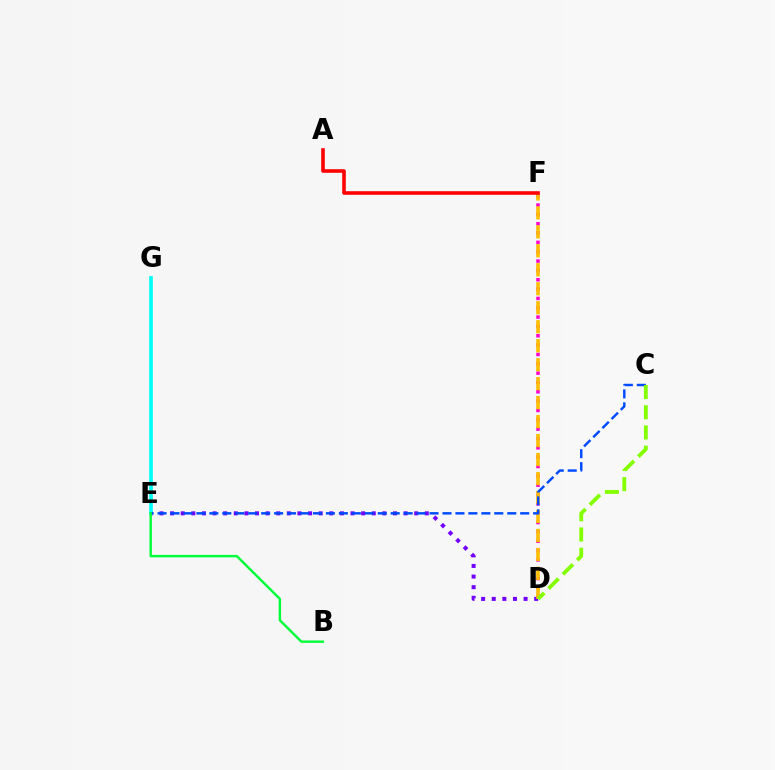{('D', 'F'): [{'color': '#ff00cf', 'line_style': 'dotted', 'thickness': 2.54}, {'color': '#ffbd00', 'line_style': 'dashed', 'thickness': 2.58}], ('D', 'E'): [{'color': '#7200ff', 'line_style': 'dotted', 'thickness': 2.88}], ('E', 'G'): [{'color': '#00fff6', 'line_style': 'solid', 'thickness': 2.64}], ('C', 'E'): [{'color': '#004bff', 'line_style': 'dashed', 'thickness': 1.76}], ('C', 'D'): [{'color': '#84ff00', 'line_style': 'dashed', 'thickness': 2.75}], ('A', 'F'): [{'color': '#ff0000', 'line_style': 'solid', 'thickness': 2.59}], ('B', 'E'): [{'color': '#00ff39', 'line_style': 'solid', 'thickness': 1.74}]}